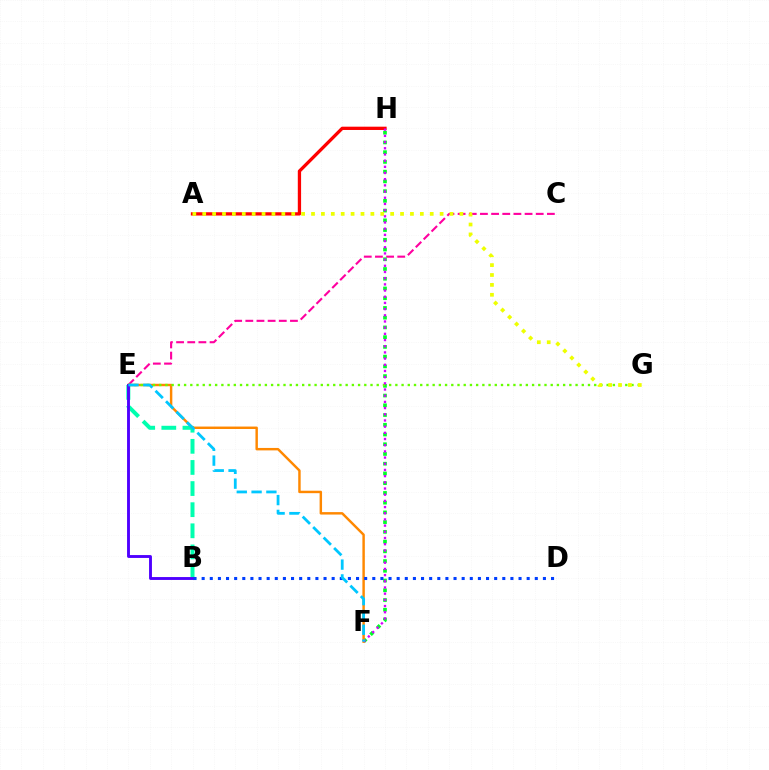{('C', 'E'): [{'color': '#ff00a0', 'line_style': 'dashed', 'thickness': 1.52}], ('F', 'H'): [{'color': '#00ff27', 'line_style': 'dotted', 'thickness': 2.65}, {'color': '#d600ff', 'line_style': 'dotted', 'thickness': 1.68}], ('B', 'E'): [{'color': '#00ffaf', 'line_style': 'dashed', 'thickness': 2.87}, {'color': '#4f00ff', 'line_style': 'solid', 'thickness': 2.07}], ('E', 'F'): [{'color': '#ff8800', 'line_style': 'solid', 'thickness': 1.76}, {'color': '#00c7ff', 'line_style': 'dashed', 'thickness': 2.01}], ('E', 'G'): [{'color': '#66ff00', 'line_style': 'dotted', 'thickness': 1.69}], ('A', 'H'): [{'color': '#ff0000', 'line_style': 'solid', 'thickness': 2.37}], ('B', 'D'): [{'color': '#003fff', 'line_style': 'dotted', 'thickness': 2.21}], ('A', 'G'): [{'color': '#eeff00', 'line_style': 'dotted', 'thickness': 2.69}]}